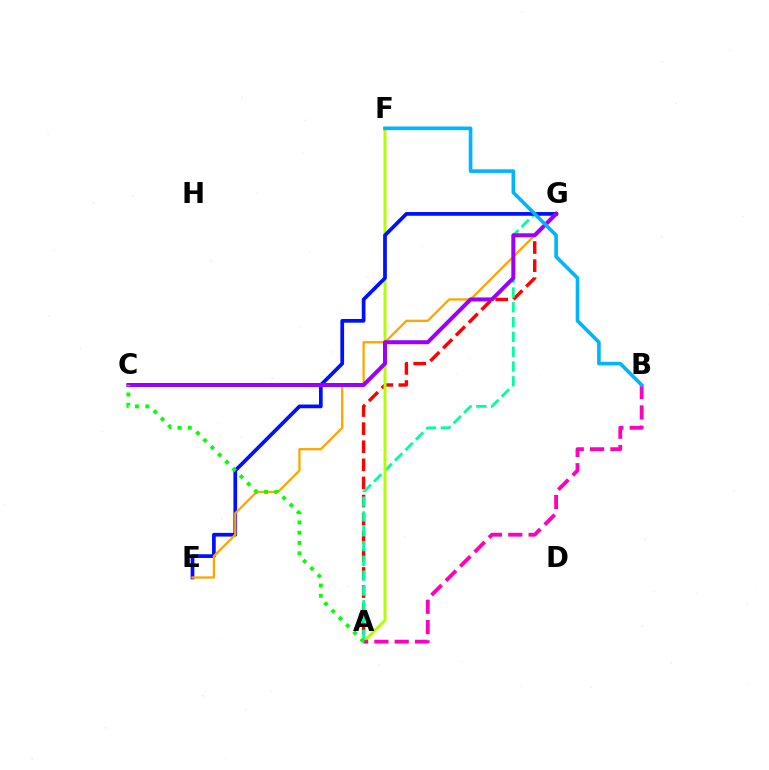{('A', 'G'): [{'color': '#ff0000', 'line_style': 'dashed', 'thickness': 2.46}, {'color': '#00ff9d', 'line_style': 'dashed', 'thickness': 2.01}], ('A', 'F'): [{'color': '#b3ff00', 'line_style': 'solid', 'thickness': 2.13}], ('A', 'B'): [{'color': '#ff00bd', 'line_style': 'dashed', 'thickness': 2.76}], ('E', 'G'): [{'color': '#0010ff', 'line_style': 'solid', 'thickness': 2.67}, {'color': '#ffa500', 'line_style': 'solid', 'thickness': 1.65}], ('C', 'G'): [{'color': '#9b00ff', 'line_style': 'solid', 'thickness': 2.89}], ('A', 'C'): [{'color': '#08ff00', 'line_style': 'dotted', 'thickness': 2.79}], ('B', 'F'): [{'color': '#00b5ff', 'line_style': 'solid', 'thickness': 2.61}]}